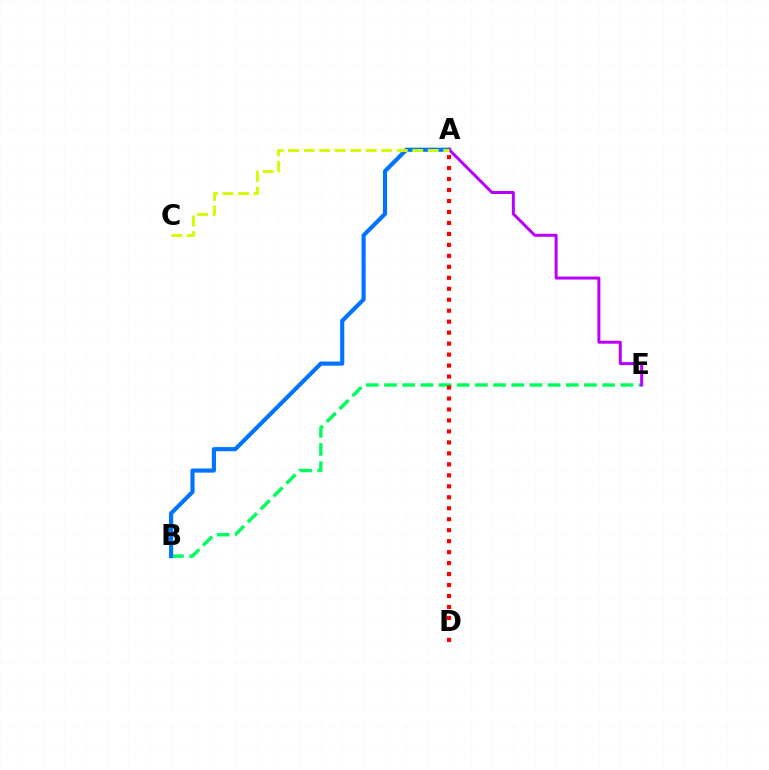{('B', 'E'): [{'color': '#00ff5c', 'line_style': 'dashed', 'thickness': 2.47}], ('A', 'B'): [{'color': '#0074ff', 'line_style': 'solid', 'thickness': 2.98}], ('A', 'D'): [{'color': '#ff0000', 'line_style': 'dotted', 'thickness': 2.98}], ('A', 'E'): [{'color': '#b900ff', 'line_style': 'solid', 'thickness': 2.14}], ('A', 'C'): [{'color': '#d1ff00', 'line_style': 'dashed', 'thickness': 2.11}]}